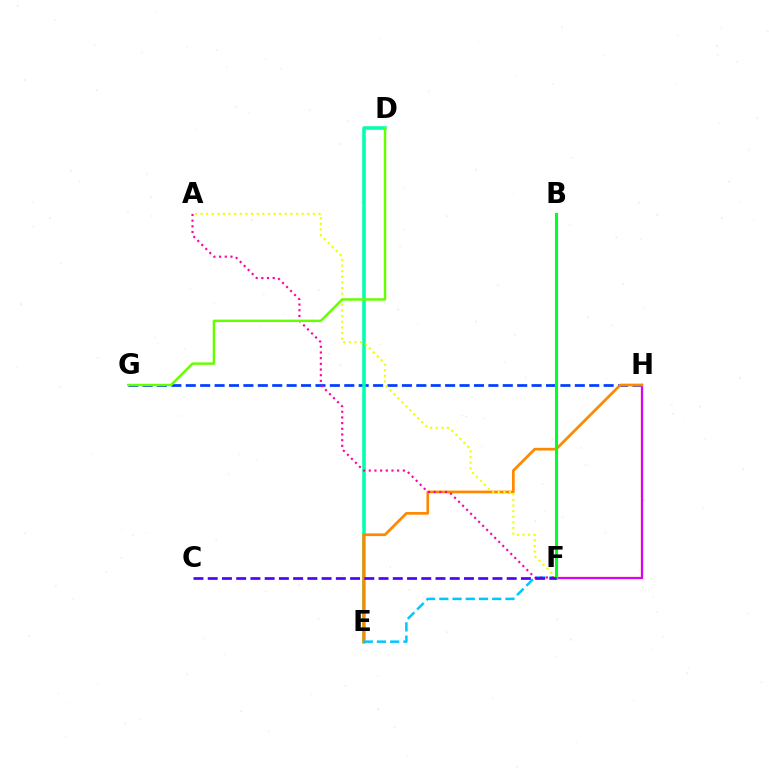{('F', 'H'): [{'color': '#ff0000', 'line_style': 'solid', 'thickness': 1.57}, {'color': '#d600ff', 'line_style': 'solid', 'thickness': 1.5}], ('G', 'H'): [{'color': '#003fff', 'line_style': 'dashed', 'thickness': 1.96}], ('D', 'E'): [{'color': '#00ffaf', 'line_style': 'solid', 'thickness': 2.54}], ('E', 'H'): [{'color': '#ff8800', 'line_style': 'solid', 'thickness': 1.95}], ('E', 'F'): [{'color': '#00c7ff', 'line_style': 'dashed', 'thickness': 1.8}], ('A', 'F'): [{'color': '#eeff00', 'line_style': 'dotted', 'thickness': 1.53}, {'color': '#ff00a0', 'line_style': 'dotted', 'thickness': 1.54}], ('B', 'F'): [{'color': '#00ff27', 'line_style': 'solid', 'thickness': 2.22}], ('D', 'G'): [{'color': '#66ff00', 'line_style': 'solid', 'thickness': 1.77}], ('C', 'F'): [{'color': '#4f00ff', 'line_style': 'dashed', 'thickness': 1.93}]}